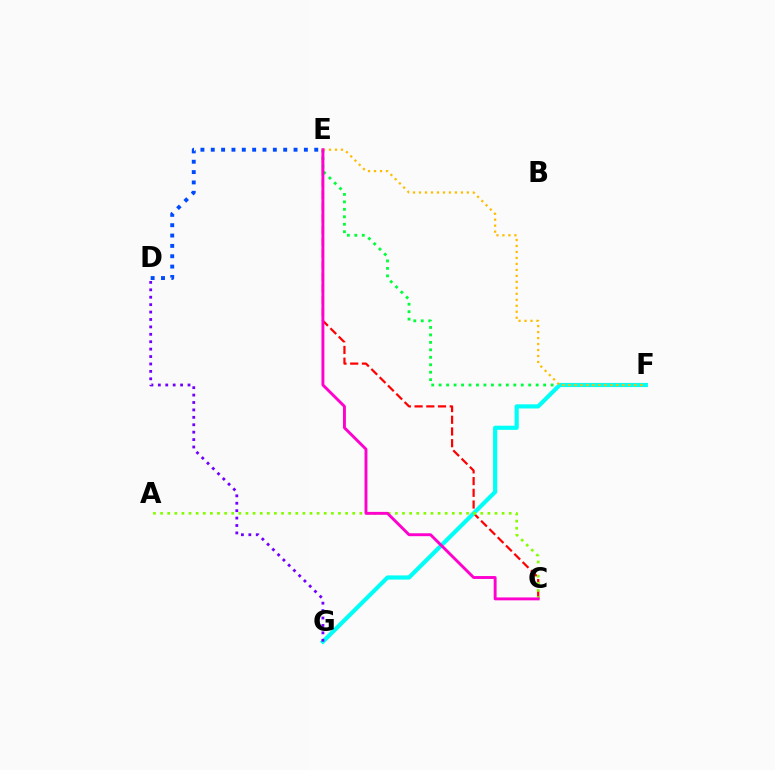{('C', 'E'): [{'color': '#ff0000', 'line_style': 'dashed', 'thickness': 1.59}, {'color': '#ff00cf', 'line_style': 'solid', 'thickness': 2.09}], ('E', 'F'): [{'color': '#00ff39', 'line_style': 'dotted', 'thickness': 2.03}, {'color': '#ffbd00', 'line_style': 'dotted', 'thickness': 1.62}], ('D', 'E'): [{'color': '#004bff', 'line_style': 'dotted', 'thickness': 2.81}], ('F', 'G'): [{'color': '#00fff6', 'line_style': 'solid', 'thickness': 2.99}], ('D', 'G'): [{'color': '#7200ff', 'line_style': 'dotted', 'thickness': 2.02}], ('A', 'C'): [{'color': '#84ff00', 'line_style': 'dotted', 'thickness': 1.93}]}